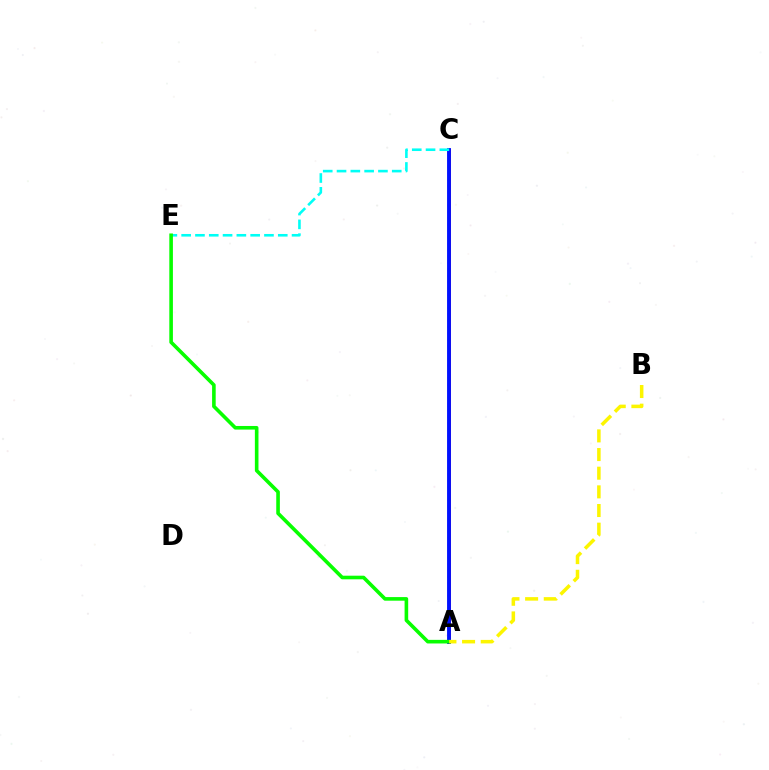{('A', 'C'): [{'color': '#ee00ff', 'line_style': 'dotted', 'thickness': 1.74}, {'color': '#ff0000', 'line_style': 'solid', 'thickness': 2.02}, {'color': '#0010ff', 'line_style': 'solid', 'thickness': 2.78}], ('C', 'E'): [{'color': '#00fff6', 'line_style': 'dashed', 'thickness': 1.87}], ('A', 'E'): [{'color': '#08ff00', 'line_style': 'solid', 'thickness': 2.6}], ('A', 'B'): [{'color': '#fcf500', 'line_style': 'dashed', 'thickness': 2.53}]}